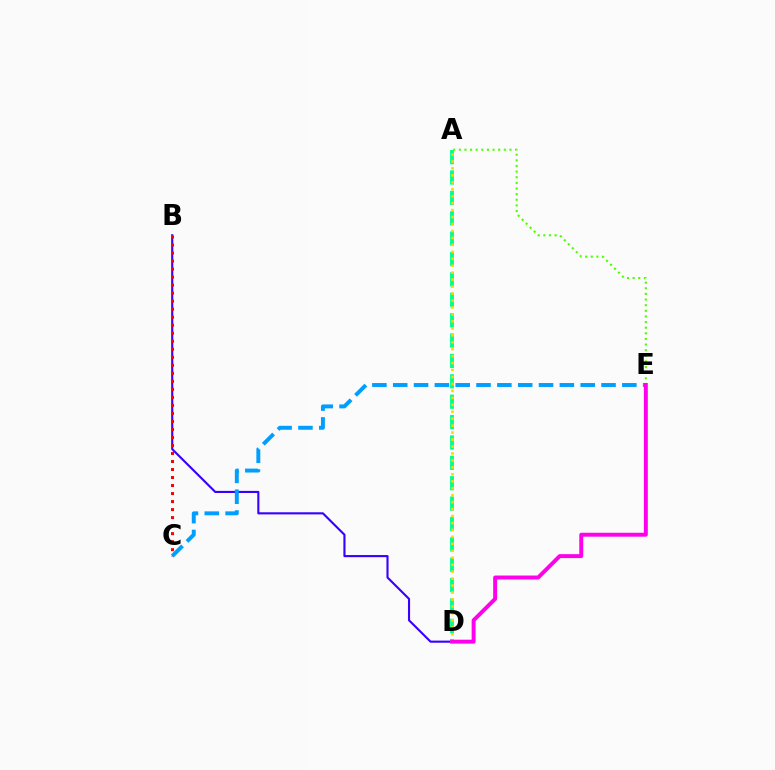{('B', 'D'): [{'color': '#3700ff', 'line_style': 'solid', 'thickness': 1.52}], ('A', 'D'): [{'color': '#00ff86', 'line_style': 'dashed', 'thickness': 2.77}, {'color': '#ffd500', 'line_style': 'dotted', 'thickness': 1.89}], ('A', 'E'): [{'color': '#4fff00', 'line_style': 'dotted', 'thickness': 1.53}], ('B', 'C'): [{'color': '#ff0000', 'line_style': 'dotted', 'thickness': 2.18}], ('C', 'E'): [{'color': '#009eff', 'line_style': 'dashed', 'thickness': 2.83}], ('D', 'E'): [{'color': '#ff00ed', 'line_style': 'solid', 'thickness': 2.83}]}